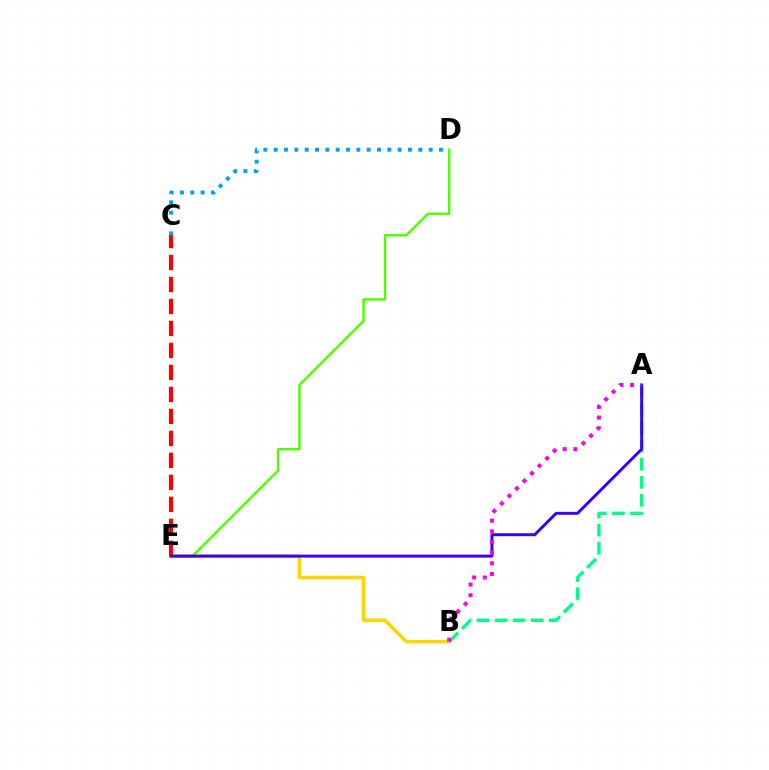{('B', 'E'): [{'color': '#ffd500', 'line_style': 'solid', 'thickness': 2.55}], ('A', 'B'): [{'color': '#00ff86', 'line_style': 'dashed', 'thickness': 2.46}, {'color': '#ff00ed', 'line_style': 'dotted', 'thickness': 2.9}], ('D', 'E'): [{'color': '#4fff00', 'line_style': 'solid', 'thickness': 1.76}], ('C', 'E'): [{'color': '#ff0000', 'line_style': 'dashed', 'thickness': 2.99}], ('C', 'D'): [{'color': '#009eff', 'line_style': 'dotted', 'thickness': 2.81}], ('A', 'E'): [{'color': '#3700ff', 'line_style': 'solid', 'thickness': 2.14}]}